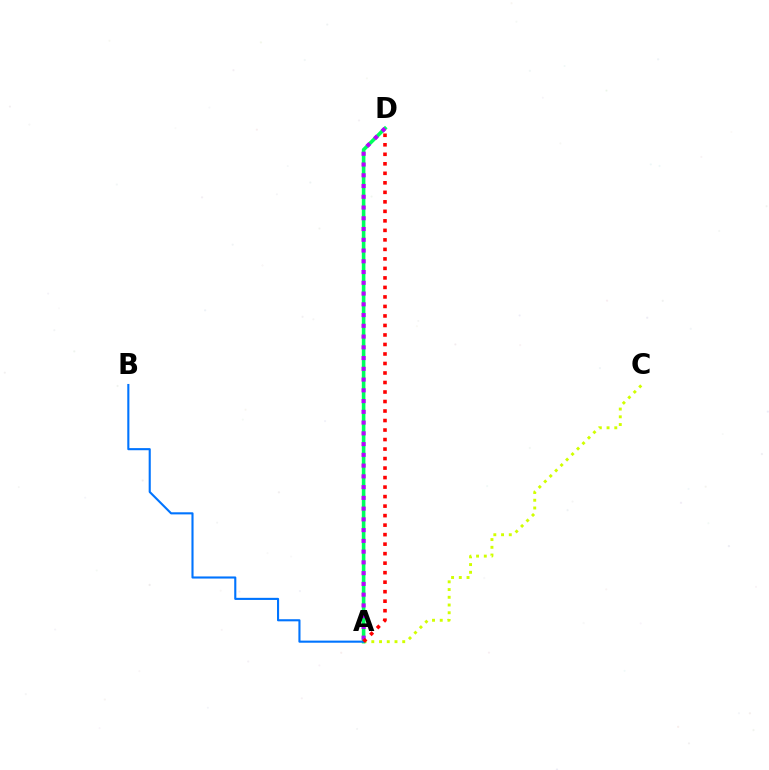{('A', 'C'): [{'color': '#d1ff00', 'line_style': 'dotted', 'thickness': 2.1}], ('A', 'D'): [{'color': '#00ff5c', 'line_style': 'solid', 'thickness': 2.59}, {'color': '#b900ff', 'line_style': 'dotted', 'thickness': 2.92}, {'color': '#ff0000', 'line_style': 'dotted', 'thickness': 2.58}], ('A', 'B'): [{'color': '#0074ff', 'line_style': 'solid', 'thickness': 1.52}]}